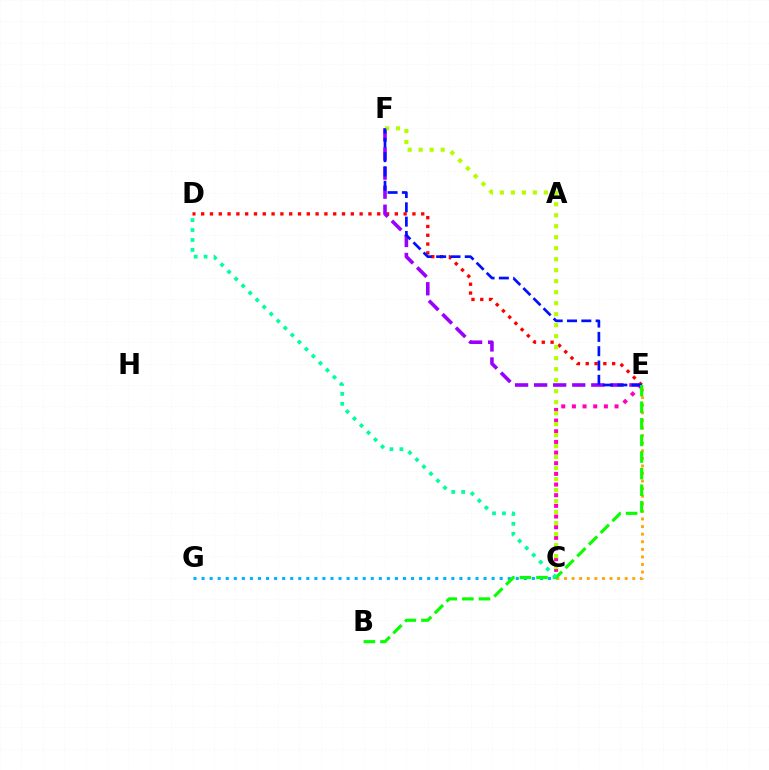{('D', 'E'): [{'color': '#ff0000', 'line_style': 'dotted', 'thickness': 2.39}], ('C', 'E'): [{'color': '#ff00bd', 'line_style': 'dotted', 'thickness': 2.9}, {'color': '#ffa500', 'line_style': 'dotted', 'thickness': 2.06}], ('E', 'F'): [{'color': '#9b00ff', 'line_style': 'dashed', 'thickness': 2.59}, {'color': '#0010ff', 'line_style': 'dashed', 'thickness': 1.94}], ('C', 'G'): [{'color': '#00b5ff', 'line_style': 'dotted', 'thickness': 2.19}], ('C', 'F'): [{'color': '#b3ff00', 'line_style': 'dotted', 'thickness': 2.99}], ('B', 'E'): [{'color': '#08ff00', 'line_style': 'dashed', 'thickness': 2.25}], ('C', 'D'): [{'color': '#00ff9d', 'line_style': 'dotted', 'thickness': 2.7}]}